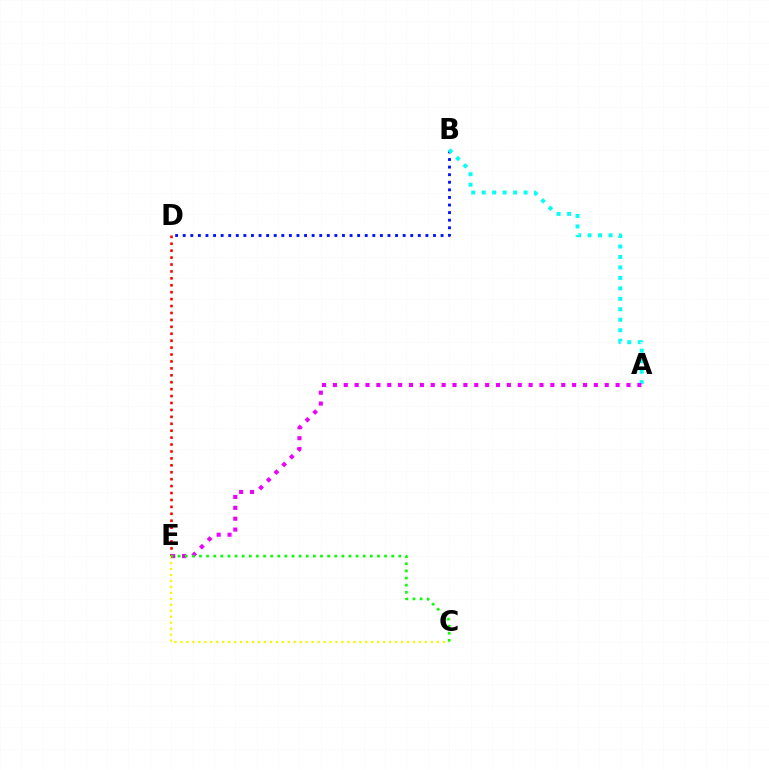{('D', 'E'): [{'color': '#ff0000', 'line_style': 'dotted', 'thickness': 1.88}], ('B', 'D'): [{'color': '#0010ff', 'line_style': 'dotted', 'thickness': 2.06}], ('A', 'B'): [{'color': '#00fff6', 'line_style': 'dotted', 'thickness': 2.84}], ('C', 'E'): [{'color': '#fcf500', 'line_style': 'dotted', 'thickness': 1.62}, {'color': '#08ff00', 'line_style': 'dotted', 'thickness': 1.93}], ('A', 'E'): [{'color': '#ee00ff', 'line_style': 'dotted', 'thickness': 2.95}]}